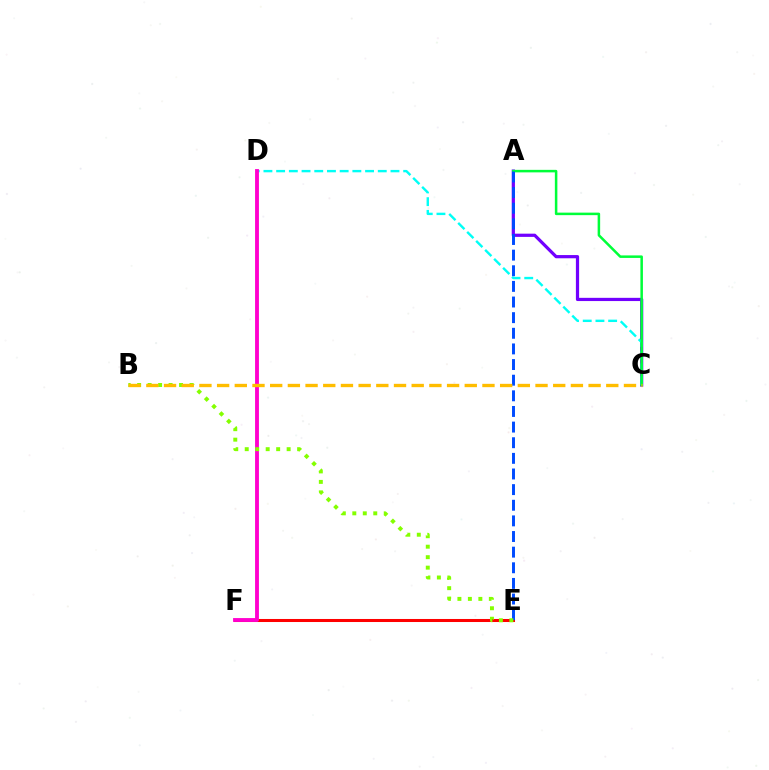{('A', 'C'): [{'color': '#7200ff', 'line_style': 'solid', 'thickness': 2.32}, {'color': '#00ff39', 'line_style': 'solid', 'thickness': 1.81}], ('C', 'D'): [{'color': '#00fff6', 'line_style': 'dashed', 'thickness': 1.73}], ('E', 'F'): [{'color': '#ff0000', 'line_style': 'solid', 'thickness': 2.19}], ('D', 'F'): [{'color': '#ff00cf', 'line_style': 'solid', 'thickness': 2.77}], ('A', 'E'): [{'color': '#004bff', 'line_style': 'dashed', 'thickness': 2.12}], ('B', 'E'): [{'color': '#84ff00', 'line_style': 'dotted', 'thickness': 2.85}], ('B', 'C'): [{'color': '#ffbd00', 'line_style': 'dashed', 'thickness': 2.4}]}